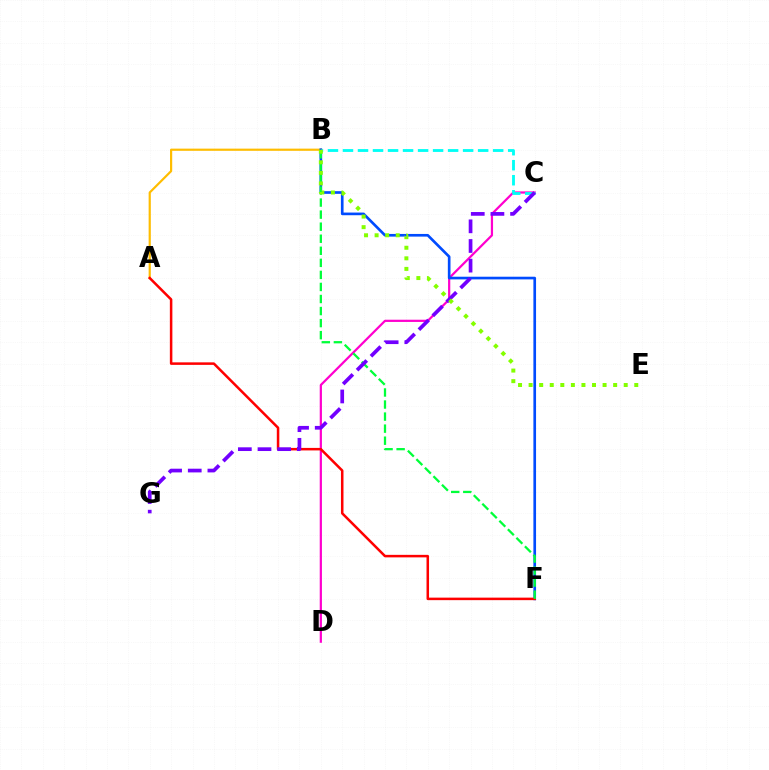{('A', 'B'): [{'color': '#ffbd00', 'line_style': 'solid', 'thickness': 1.58}], ('C', 'D'): [{'color': '#ff00cf', 'line_style': 'solid', 'thickness': 1.6}], ('B', 'F'): [{'color': '#004bff', 'line_style': 'solid', 'thickness': 1.92}, {'color': '#00ff39', 'line_style': 'dashed', 'thickness': 1.64}], ('A', 'F'): [{'color': '#ff0000', 'line_style': 'solid', 'thickness': 1.82}], ('B', 'C'): [{'color': '#00fff6', 'line_style': 'dashed', 'thickness': 2.04}], ('C', 'G'): [{'color': '#7200ff', 'line_style': 'dashed', 'thickness': 2.67}], ('B', 'E'): [{'color': '#84ff00', 'line_style': 'dotted', 'thickness': 2.87}]}